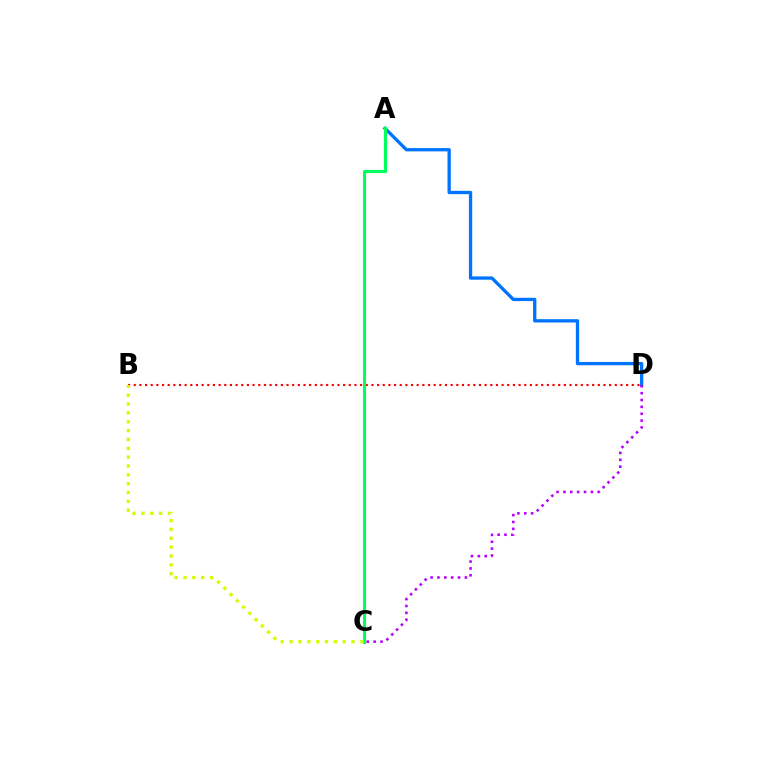{('A', 'D'): [{'color': '#0074ff', 'line_style': 'solid', 'thickness': 2.38}], ('B', 'D'): [{'color': '#ff0000', 'line_style': 'dotted', 'thickness': 1.54}], ('C', 'D'): [{'color': '#b900ff', 'line_style': 'dotted', 'thickness': 1.86}], ('A', 'C'): [{'color': '#00ff5c', 'line_style': 'solid', 'thickness': 2.24}], ('B', 'C'): [{'color': '#d1ff00', 'line_style': 'dotted', 'thickness': 2.4}]}